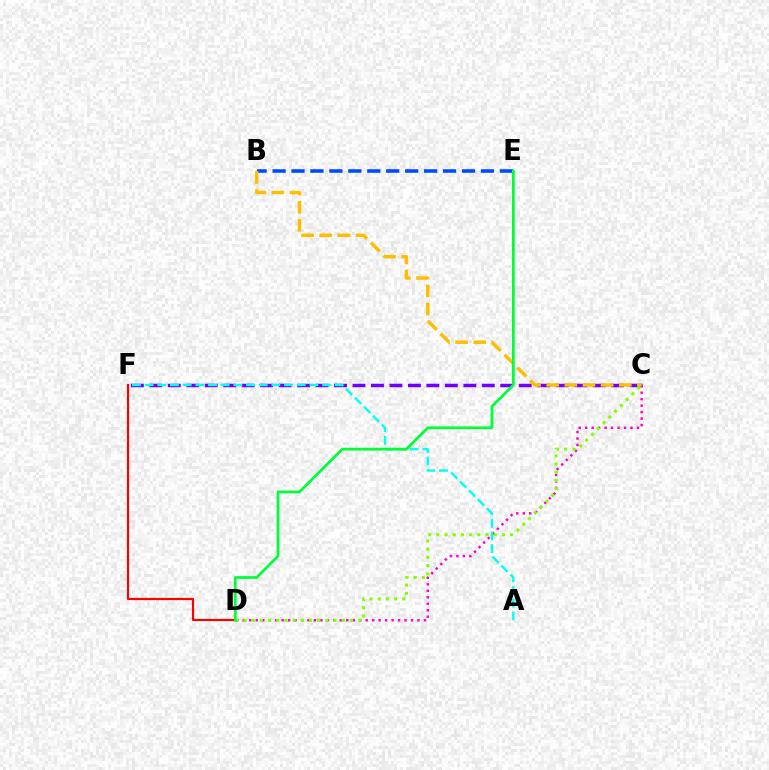{('B', 'E'): [{'color': '#004bff', 'line_style': 'dashed', 'thickness': 2.57}], ('C', 'D'): [{'color': '#ff00cf', 'line_style': 'dotted', 'thickness': 1.76}, {'color': '#84ff00', 'line_style': 'dotted', 'thickness': 2.22}], ('C', 'F'): [{'color': '#7200ff', 'line_style': 'dashed', 'thickness': 2.51}], ('D', 'F'): [{'color': '#ff0000', 'line_style': 'solid', 'thickness': 1.56}], ('A', 'F'): [{'color': '#00fff6', 'line_style': 'dashed', 'thickness': 1.72}], ('B', 'C'): [{'color': '#ffbd00', 'line_style': 'dashed', 'thickness': 2.46}], ('D', 'E'): [{'color': '#00ff39', 'line_style': 'solid', 'thickness': 2.0}]}